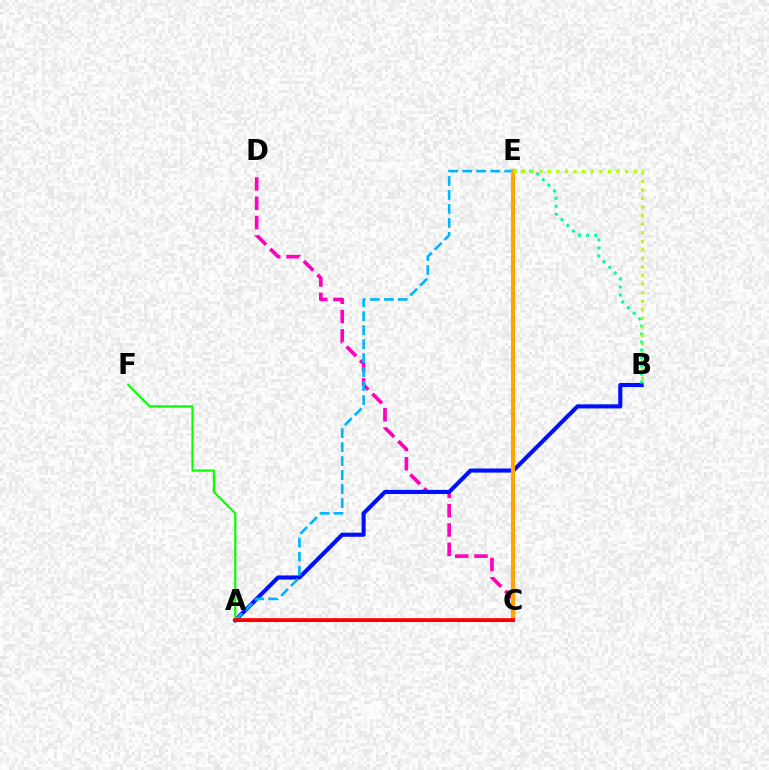{('C', 'D'): [{'color': '#ff00bd', 'line_style': 'dashed', 'thickness': 2.62}], ('A', 'B'): [{'color': '#0010ff', 'line_style': 'solid', 'thickness': 2.96}], ('B', 'E'): [{'color': '#00ff9d', 'line_style': 'dotted', 'thickness': 2.17}, {'color': '#b3ff00', 'line_style': 'dotted', 'thickness': 2.33}], ('A', 'E'): [{'color': '#00b5ff', 'line_style': 'dashed', 'thickness': 1.9}], ('C', 'E'): [{'color': '#ffa500', 'line_style': 'solid', 'thickness': 2.91}], ('A', 'C'): [{'color': '#9b00ff', 'line_style': 'solid', 'thickness': 2.19}, {'color': '#ff0000', 'line_style': 'solid', 'thickness': 2.62}], ('A', 'F'): [{'color': '#08ff00', 'line_style': 'solid', 'thickness': 1.56}]}